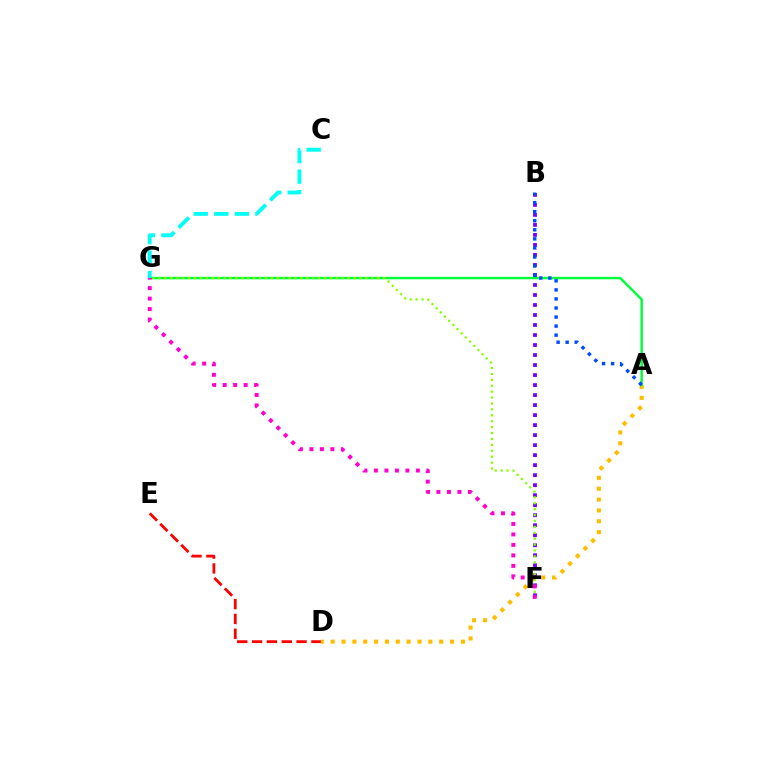{('A', 'D'): [{'color': '#ffbd00', 'line_style': 'dotted', 'thickness': 2.95}], ('D', 'E'): [{'color': '#ff0000', 'line_style': 'dashed', 'thickness': 2.02}], ('A', 'G'): [{'color': '#00ff39', 'line_style': 'solid', 'thickness': 1.77}], ('C', 'G'): [{'color': '#00fff6', 'line_style': 'dashed', 'thickness': 2.79}], ('B', 'F'): [{'color': '#7200ff', 'line_style': 'dotted', 'thickness': 2.72}], ('A', 'B'): [{'color': '#004bff', 'line_style': 'dotted', 'thickness': 2.46}], ('F', 'G'): [{'color': '#84ff00', 'line_style': 'dotted', 'thickness': 1.61}, {'color': '#ff00cf', 'line_style': 'dotted', 'thickness': 2.85}]}